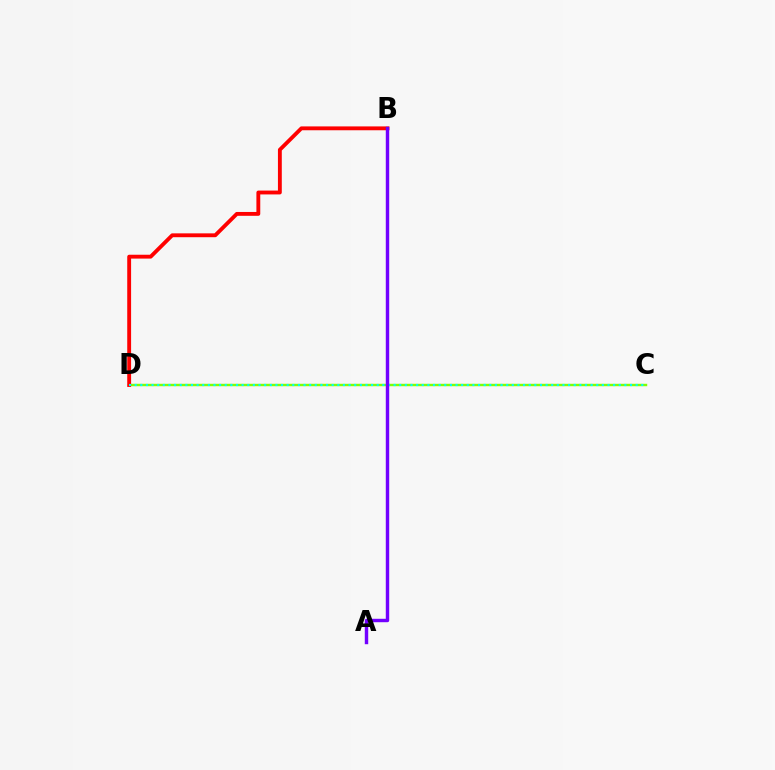{('C', 'D'): [{'color': '#84ff00', 'line_style': 'solid', 'thickness': 1.76}, {'color': '#00fff6', 'line_style': 'dotted', 'thickness': 1.53}], ('B', 'D'): [{'color': '#ff0000', 'line_style': 'solid', 'thickness': 2.78}], ('A', 'B'): [{'color': '#7200ff', 'line_style': 'solid', 'thickness': 2.46}]}